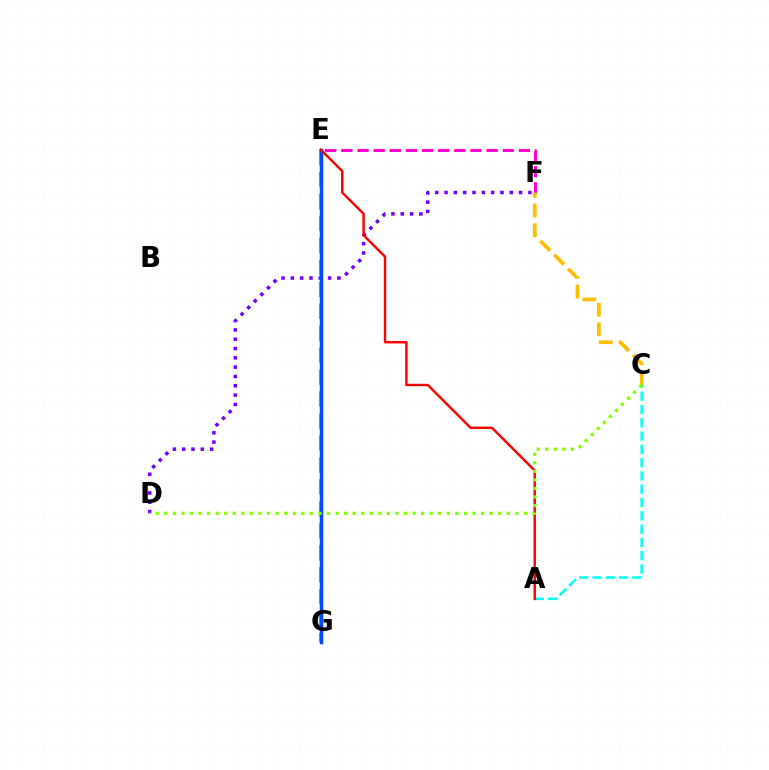{('E', 'G'): [{'color': '#00ff39', 'line_style': 'dashed', 'thickness': 2.98}, {'color': '#004bff', 'line_style': 'solid', 'thickness': 2.51}], ('D', 'F'): [{'color': '#7200ff', 'line_style': 'dotted', 'thickness': 2.53}], ('E', 'F'): [{'color': '#ff00cf', 'line_style': 'dashed', 'thickness': 2.19}], ('A', 'C'): [{'color': '#00fff6', 'line_style': 'dashed', 'thickness': 1.81}], ('A', 'E'): [{'color': '#ff0000', 'line_style': 'solid', 'thickness': 1.75}], ('C', 'F'): [{'color': '#ffbd00', 'line_style': 'dashed', 'thickness': 2.68}], ('C', 'D'): [{'color': '#84ff00', 'line_style': 'dotted', 'thickness': 2.33}]}